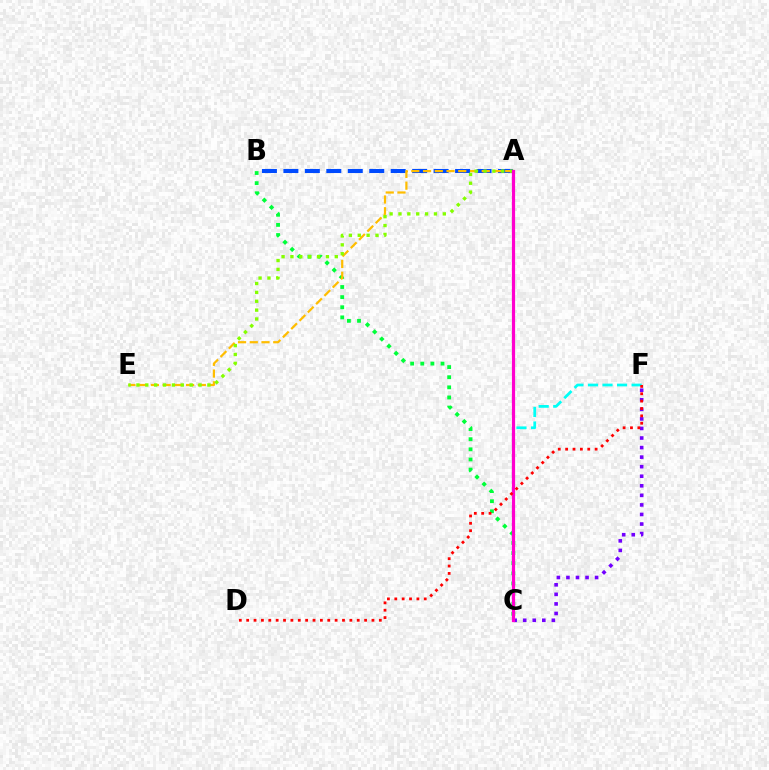{('A', 'B'): [{'color': '#004bff', 'line_style': 'dashed', 'thickness': 2.92}], ('C', 'F'): [{'color': '#00fff6', 'line_style': 'dashed', 'thickness': 1.97}, {'color': '#7200ff', 'line_style': 'dotted', 'thickness': 2.6}], ('B', 'C'): [{'color': '#00ff39', 'line_style': 'dotted', 'thickness': 2.75}], ('A', 'E'): [{'color': '#ffbd00', 'line_style': 'dashed', 'thickness': 1.59}, {'color': '#84ff00', 'line_style': 'dotted', 'thickness': 2.41}], ('A', 'C'): [{'color': '#ff00cf', 'line_style': 'solid', 'thickness': 2.31}], ('D', 'F'): [{'color': '#ff0000', 'line_style': 'dotted', 'thickness': 2.0}]}